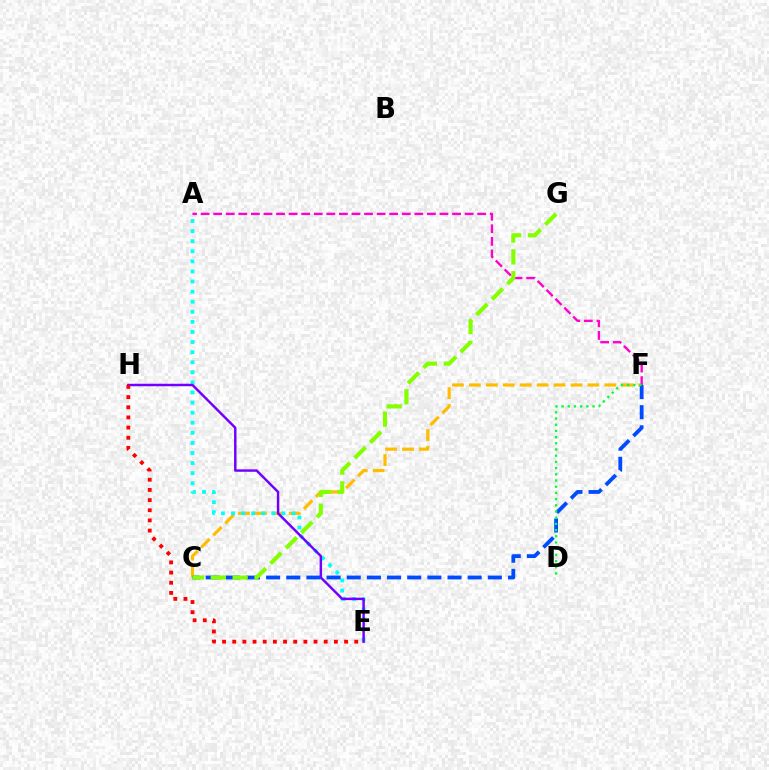{('C', 'F'): [{'color': '#ffbd00', 'line_style': 'dashed', 'thickness': 2.3}, {'color': '#004bff', 'line_style': 'dashed', 'thickness': 2.74}], ('A', 'E'): [{'color': '#00fff6', 'line_style': 'dotted', 'thickness': 2.74}], ('E', 'H'): [{'color': '#7200ff', 'line_style': 'solid', 'thickness': 1.77}, {'color': '#ff0000', 'line_style': 'dotted', 'thickness': 2.76}], ('A', 'F'): [{'color': '#ff00cf', 'line_style': 'dashed', 'thickness': 1.71}], ('C', 'G'): [{'color': '#84ff00', 'line_style': 'dashed', 'thickness': 2.97}], ('D', 'F'): [{'color': '#00ff39', 'line_style': 'dotted', 'thickness': 1.68}]}